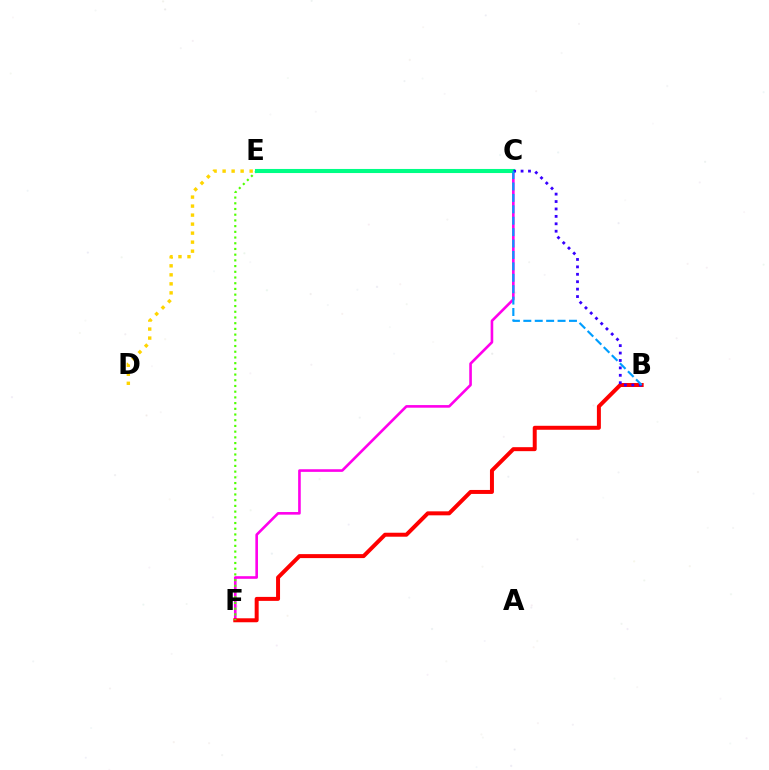{('C', 'D'): [{'color': '#ffd500', 'line_style': 'dotted', 'thickness': 2.45}], ('C', 'F'): [{'color': '#ff00ed', 'line_style': 'solid', 'thickness': 1.89}], ('B', 'F'): [{'color': '#ff0000', 'line_style': 'solid', 'thickness': 2.86}], ('E', 'F'): [{'color': '#4fff00', 'line_style': 'dotted', 'thickness': 1.55}], ('C', 'E'): [{'color': '#00ff86', 'line_style': 'solid', 'thickness': 2.93}], ('B', 'C'): [{'color': '#3700ff', 'line_style': 'dotted', 'thickness': 2.02}, {'color': '#009eff', 'line_style': 'dashed', 'thickness': 1.55}]}